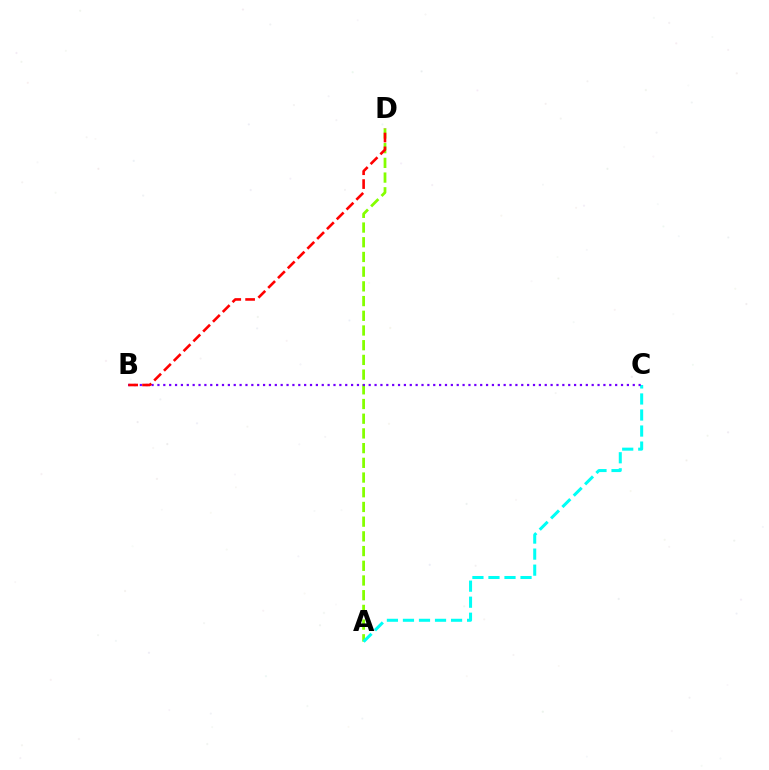{('A', 'D'): [{'color': '#84ff00', 'line_style': 'dashed', 'thickness': 2.0}], ('A', 'C'): [{'color': '#00fff6', 'line_style': 'dashed', 'thickness': 2.18}], ('B', 'C'): [{'color': '#7200ff', 'line_style': 'dotted', 'thickness': 1.59}], ('B', 'D'): [{'color': '#ff0000', 'line_style': 'dashed', 'thickness': 1.88}]}